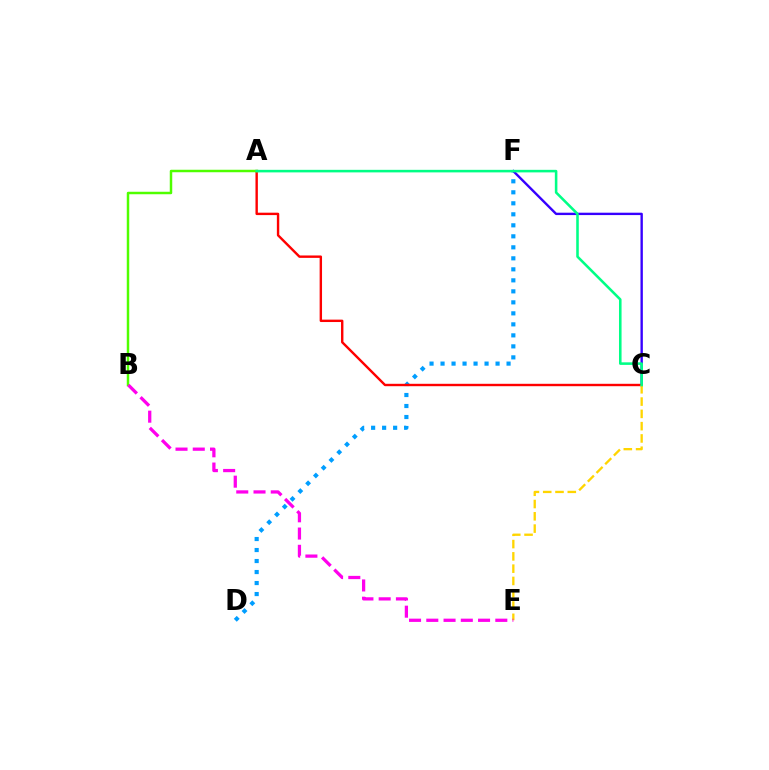{('D', 'F'): [{'color': '#009eff', 'line_style': 'dotted', 'thickness': 2.99}], ('C', 'F'): [{'color': '#3700ff', 'line_style': 'solid', 'thickness': 1.71}], ('A', 'C'): [{'color': '#ff0000', 'line_style': 'solid', 'thickness': 1.73}, {'color': '#00ff86', 'line_style': 'solid', 'thickness': 1.84}], ('A', 'B'): [{'color': '#4fff00', 'line_style': 'solid', 'thickness': 1.78}], ('C', 'E'): [{'color': '#ffd500', 'line_style': 'dashed', 'thickness': 1.67}], ('B', 'E'): [{'color': '#ff00ed', 'line_style': 'dashed', 'thickness': 2.34}]}